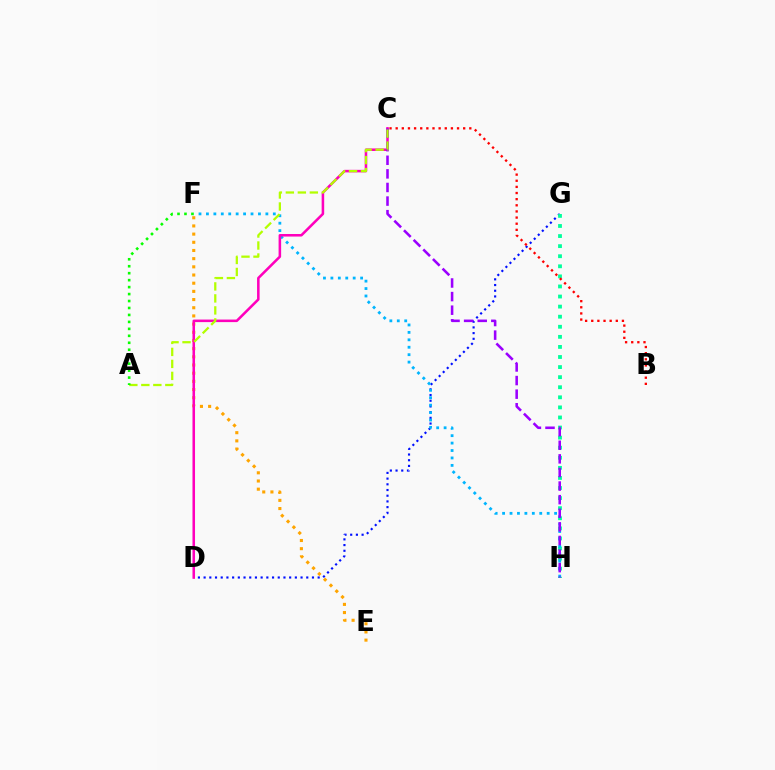{('D', 'G'): [{'color': '#0010ff', 'line_style': 'dotted', 'thickness': 1.55}], ('G', 'H'): [{'color': '#00ff9d', 'line_style': 'dotted', 'thickness': 2.74}], ('F', 'H'): [{'color': '#00b5ff', 'line_style': 'dotted', 'thickness': 2.02}], ('E', 'F'): [{'color': '#ffa500', 'line_style': 'dotted', 'thickness': 2.22}], ('C', 'D'): [{'color': '#ff00bd', 'line_style': 'solid', 'thickness': 1.83}], ('B', 'C'): [{'color': '#ff0000', 'line_style': 'dotted', 'thickness': 1.67}], ('C', 'H'): [{'color': '#9b00ff', 'line_style': 'dashed', 'thickness': 1.85}], ('A', 'C'): [{'color': '#b3ff00', 'line_style': 'dashed', 'thickness': 1.63}], ('A', 'F'): [{'color': '#08ff00', 'line_style': 'dotted', 'thickness': 1.89}]}